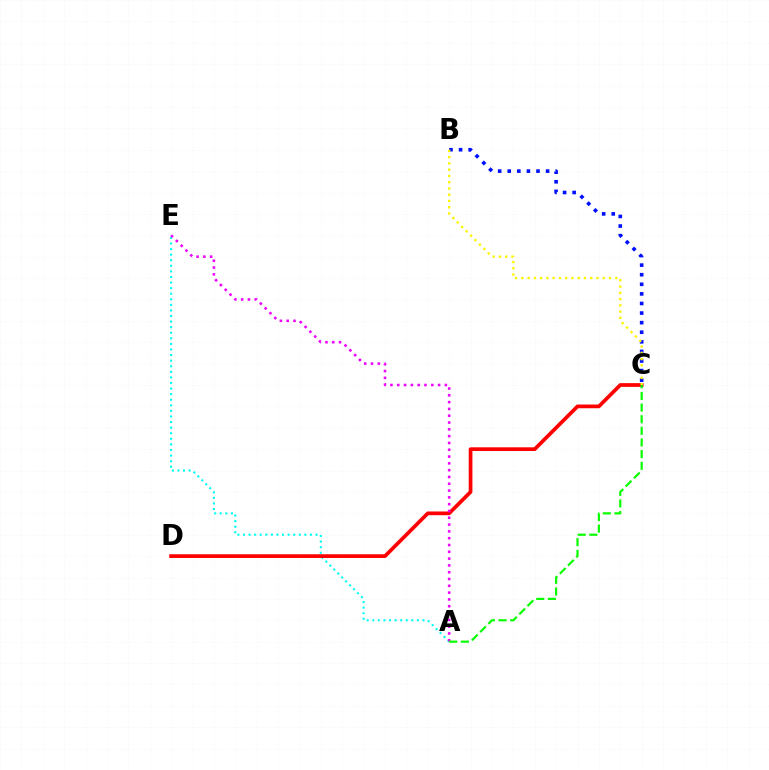{('B', 'C'): [{'color': '#0010ff', 'line_style': 'dotted', 'thickness': 2.61}, {'color': '#fcf500', 'line_style': 'dotted', 'thickness': 1.7}], ('A', 'E'): [{'color': '#00fff6', 'line_style': 'dotted', 'thickness': 1.52}, {'color': '#ee00ff', 'line_style': 'dotted', 'thickness': 1.85}], ('C', 'D'): [{'color': '#ff0000', 'line_style': 'solid', 'thickness': 2.67}], ('A', 'C'): [{'color': '#08ff00', 'line_style': 'dashed', 'thickness': 1.58}]}